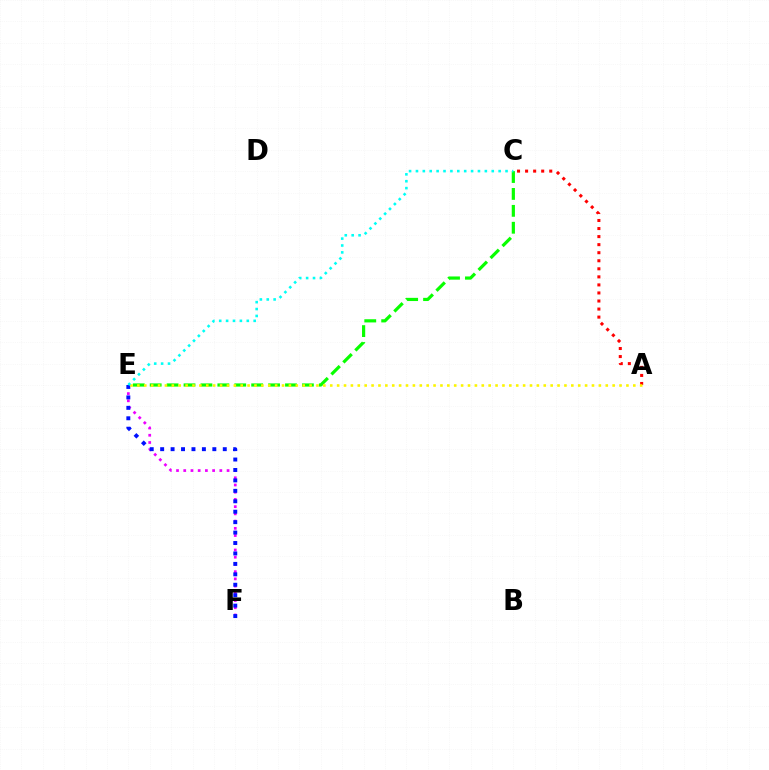{('E', 'F'): [{'color': '#ee00ff', 'line_style': 'dotted', 'thickness': 1.96}, {'color': '#0010ff', 'line_style': 'dotted', 'thickness': 2.84}], ('C', 'E'): [{'color': '#08ff00', 'line_style': 'dashed', 'thickness': 2.3}, {'color': '#00fff6', 'line_style': 'dotted', 'thickness': 1.87}], ('A', 'C'): [{'color': '#ff0000', 'line_style': 'dotted', 'thickness': 2.19}], ('A', 'E'): [{'color': '#fcf500', 'line_style': 'dotted', 'thickness': 1.87}]}